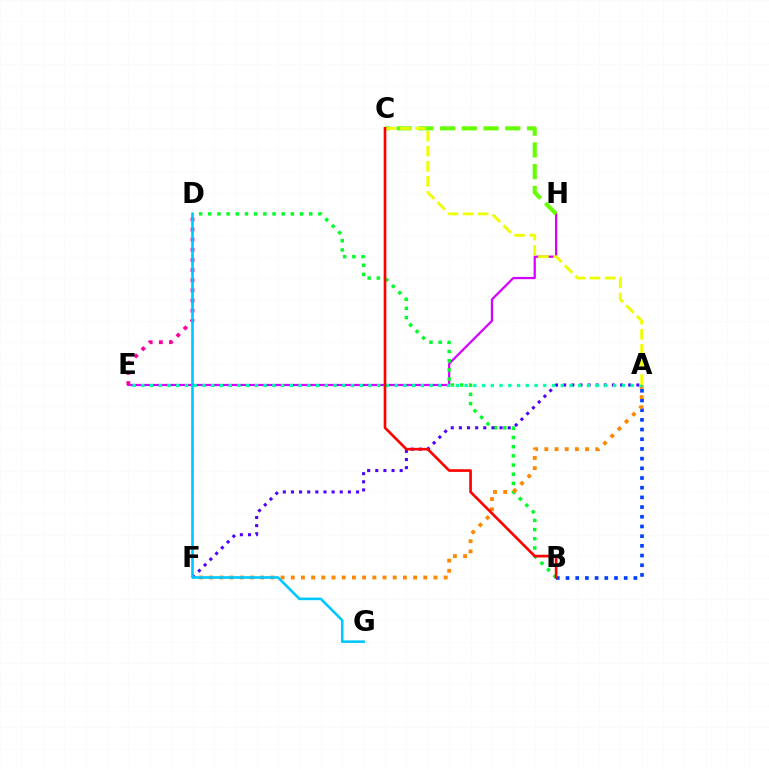{('E', 'H'): [{'color': '#d600ff', 'line_style': 'solid', 'thickness': 1.62}], ('B', 'D'): [{'color': '#00ff27', 'line_style': 'dotted', 'thickness': 2.49}], ('A', 'F'): [{'color': '#4f00ff', 'line_style': 'dotted', 'thickness': 2.21}, {'color': '#ff8800', 'line_style': 'dotted', 'thickness': 2.77}], ('A', 'B'): [{'color': '#003fff', 'line_style': 'dotted', 'thickness': 2.63}], ('A', 'E'): [{'color': '#00ffaf', 'line_style': 'dotted', 'thickness': 2.37}], ('C', 'H'): [{'color': '#66ff00', 'line_style': 'dashed', 'thickness': 2.95}], ('A', 'C'): [{'color': '#eeff00', 'line_style': 'dashed', 'thickness': 2.05}], ('D', 'E'): [{'color': '#ff00a0', 'line_style': 'dotted', 'thickness': 2.76}], ('B', 'C'): [{'color': '#ff0000', 'line_style': 'solid', 'thickness': 1.92}], ('D', 'G'): [{'color': '#00c7ff', 'line_style': 'solid', 'thickness': 1.88}]}